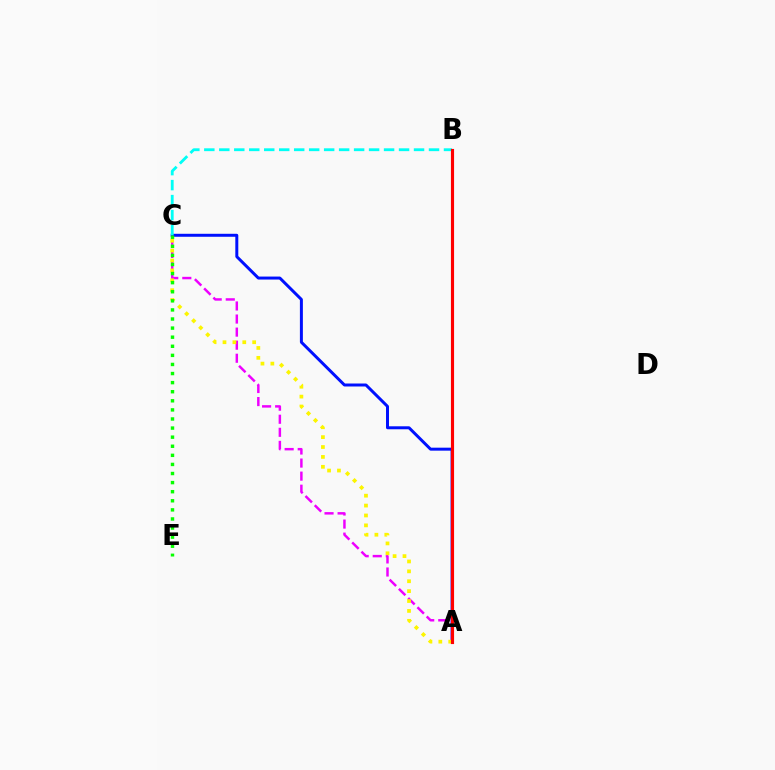{('A', 'C'): [{'color': '#0010ff', 'line_style': 'solid', 'thickness': 2.15}, {'color': '#ee00ff', 'line_style': 'dashed', 'thickness': 1.78}, {'color': '#fcf500', 'line_style': 'dotted', 'thickness': 2.69}], ('B', 'C'): [{'color': '#00fff6', 'line_style': 'dashed', 'thickness': 2.03}], ('A', 'B'): [{'color': '#ff0000', 'line_style': 'solid', 'thickness': 2.26}], ('C', 'E'): [{'color': '#08ff00', 'line_style': 'dotted', 'thickness': 2.47}]}